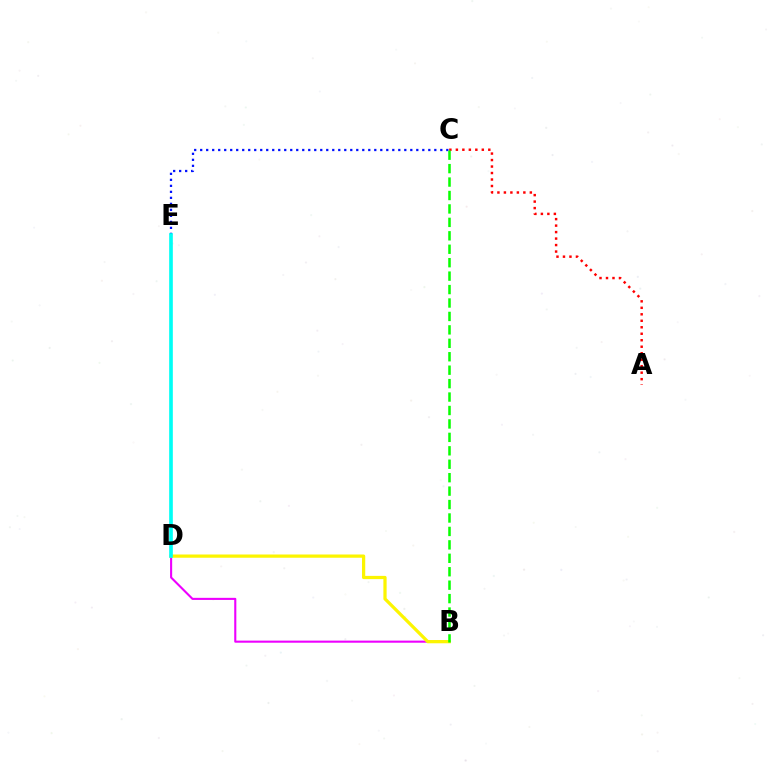{('B', 'D'): [{'color': '#ee00ff', 'line_style': 'solid', 'thickness': 1.51}, {'color': '#fcf500', 'line_style': 'solid', 'thickness': 2.33}], ('A', 'C'): [{'color': '#ff0000', 'line_style': 'dotted', 'thickness': 1.76}], ('C', 'E'): [{'color': '#0010ff', 'line_style': 'dotted', 'thickness': 1.63}], ('D', 'E'): [{'color': '#00fff6', 'line_style': 'solid', 'thickness': 2.63}], ('B', 'C'): [{'color': '#08ff00', 'line_style': 'dashed', 'thickness': 1.83}]}